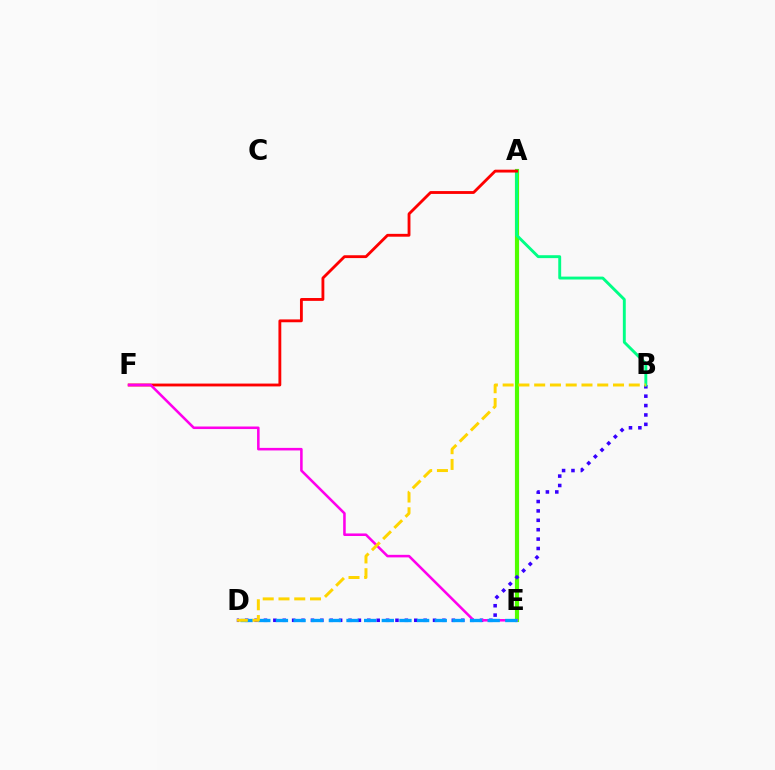{('A', 'E'): [{'color': '#4fff00', 'line_style': 'solid', 'thickness': 3.0}], ('B', 'D'): [{'color': '#3700ff', 'line_style': 'dotted', 'thickness': 2.55}, {'color': '#ffd500', 'line_style': 'dashed', 'thickness': 2.14}], ('A', 'B'): [{'color': '#00ff86', 'line_style': 'solid', 'thickness': 2.09}], ('A', 'F'): [{'color': '#ff0000', 'line_style': 'solid', 'thickness': 2.05}], ('E', 'F'): [{'color': '#ff00ed', 'line_style': 'solid', 'thickness': 1.84}], ('D', 'E'): [{'color': '#009eff', 'line_style': 'dashed', 'thickness': 2.4}]}